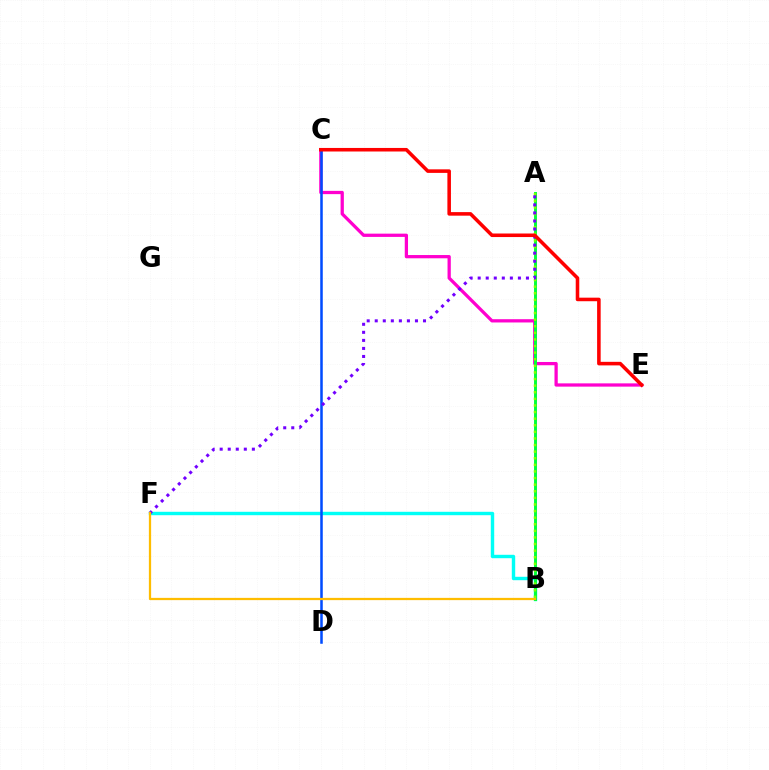{('C', 'E'): [{'color': '#ff00cf', 'line_style': 'solid', 'thickness': 2.35}, {'color': '#ff0000', 'line_style': 'solid', 'thickness': 2.56}], ('B', 'F'): [{'color': '#00fff6', 'line_style': 'solid', 'thickness': 2.46}, {'color': '#ffbd00', 'line_style': 'solid', 'thickness': 1.63}], ('A', 'B'): [{'color': '#00ff39', 'line_style': 'solid', 'thickness': 2.1}, {'color': '#84ff00', 'line_style': 'dotted', 'thickness': 1.79}], ('C', 'D'): [{'color': '#004bff', 'line_style': 'solid', 'thickness': 1.82}], ('A', 'F'): [{'color': '#7200ff', 'line_style': 'dotted', 'thickness': 2.19}]}